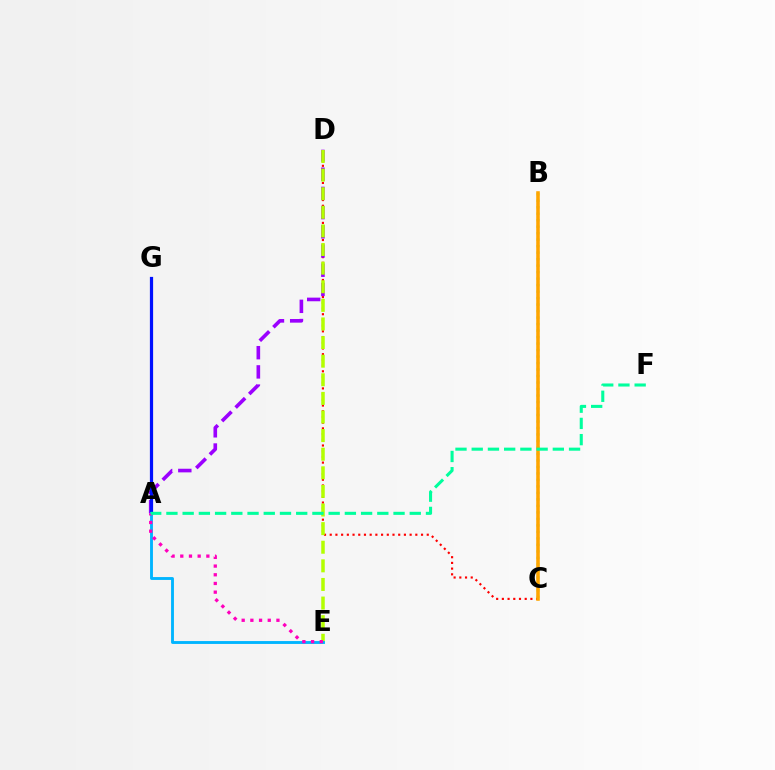{('C', 'D'): [{'color': '#ff0000', 'line_style': 'dotted', 'thickness': 1.55}], ('A', 'D'): [{'color': '#9b00ff', 'line_style': 'dashed', 'thickness': 2.61}], ('D', 'E'): [{'color': '#b3ff00', 'line_style': 'dashed', 'thickness': 2.53}], ('B', 'C'): [{'color': '#08ff00', 'line_style': 'dotted', 'thickness': 1.76}, {'color': '#ffa500', 'line_style': 'solid', 'thickness': 2.56}], ('A', 'G'): [{'color': '#0010ff', 'line_style': 'solid', 'thickness': 2.32}], ('A', 'E'): [{'color': '#00b5ff', 'line_style': 'solid', 'thickness': 2.07}, {'color': '#ff00bd', 'line_style': 'dotted', 'thickness': 2.36}], ('A', 'F'): [{'color': '#00ff9d', 'line_style': 'dashed', 'thickness': 2.2}]}